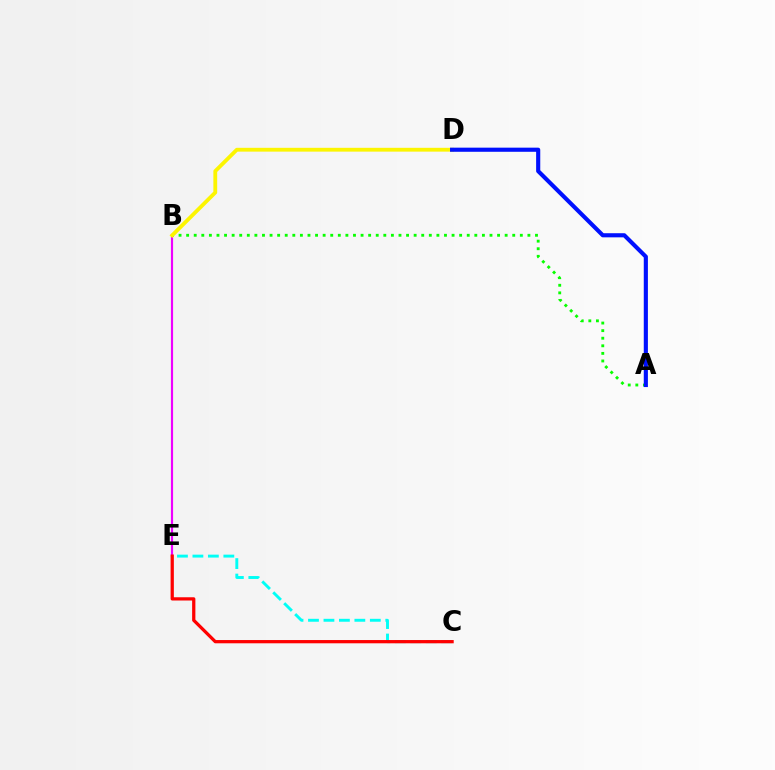{('C', 'E'): [{'color': '#00fff6', 'line_style': 'dashed', 'thickness': 2.1}, {'color': '#ff0000', 'line_style': 'solid', 'thickness': 2.34}], ('A', 'B'): [{'color': '#08ff00', 'line_style': 'dotted', 'thickness': 2.06}], ('B', 'E'): [{'color': '#ee00ff', 'line_style': 'solid', 'thickness': 1.56}], ('B', 'D'): [{'color': '#fcf500', 'line_style': 'solid', 'thickness': 2.75}], ('A', 'D'): [{'color': '#0010ff', 'line_style': 'solid', 'thickness': 2.97}]}